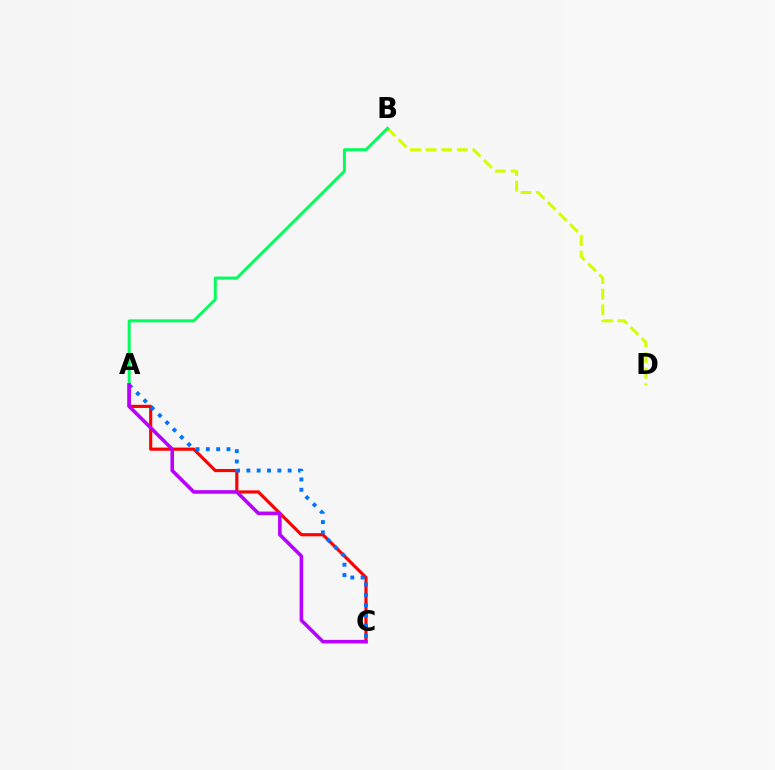{('B', 'D'): [{'color': '#d1ff00', 'line_style': 'dashed', 'thickness': 2.12}], ('A', 'C'): [{'color': '#ff0000', 'line_style': 'solid', 'thickness': 2.27}, {'color': '#0074ff', 'line_style': 'dotted', 'thickness': 2.8}, {'color': '#b900ff', 'line_style': 'solid', 'thickness': 2.58}], ('A', 'B'): [{'color': '#00ff5c', 'line_style': 'solid', 'thickness': 2.14}]}